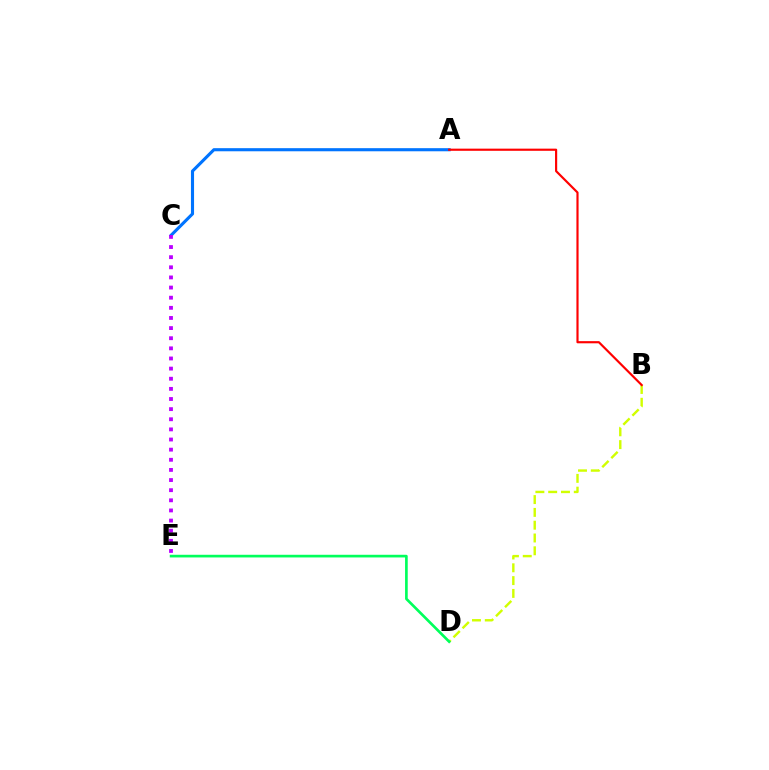{('B', 'D'): [{'color': '#d1ff00', 'line_style': 'dashed', 'thickness': 1.74}], ('D', 'E'): [{'color': '#00ff5c', 'line_style': 'solid', 'thickness': 1.92}], ('A', 'C'): [{'color': '#0074ff', 'line_style': 'solid', 'thickness': 2.24}], ('C', 'E'): [{'color': '#b900ff', 'line_style': 'dotted', 'thickness': 2.75}], ('A', 'B'): [{'color': '#ff0000', 'line_style': 'solid', 'thickness': 1.56}]}